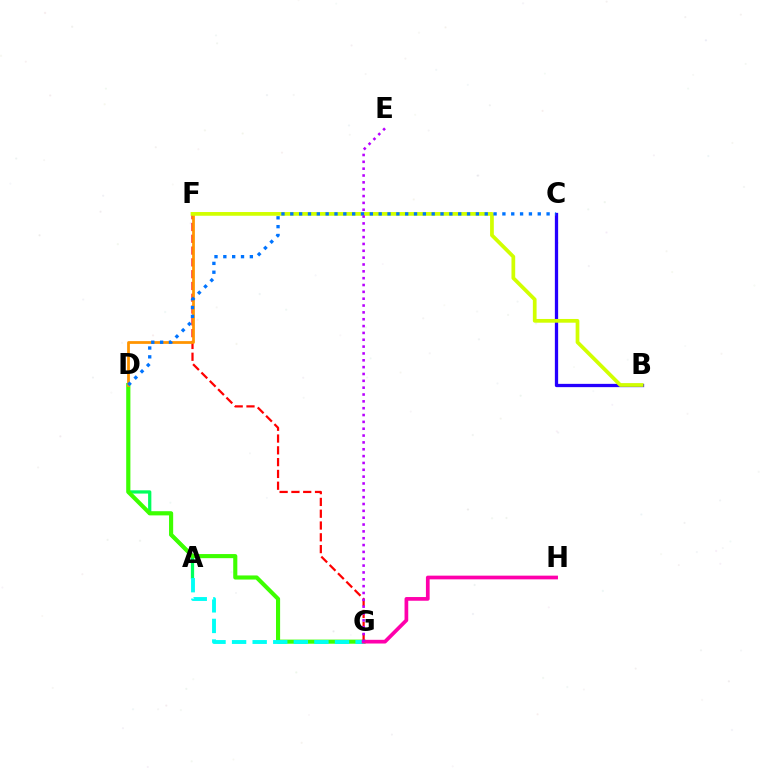{('A', 'D'): [{'color': '#00ff5c', 'line_style': 'solid', 'thickness': 2.35}], ('D', 'G'): [{'color': '#3dff00', 'line_style': 'solid', 'thickness': 2.96}], ('F', 'G'): [{'color': '#ff0000', 'line_style': 'dashed', 'thickness': 1.6}], ('D', 'F'): [{'color': '#ff9400', 'line_style': 'solid', 'thickness': 1.99}], ('A', 'G'): [{'color': '#00fff6', 'line_style': 'dashed', 'thickness': 2.8}], ('B', 'C'): [{'color': '#2500ff', 'line_style': 'solid', 'thickness': 2.36}], ('G', 'H'): [{'color': '#ff00ac', 'line_style': 'solid', 'thickness': 2.67}], ('B', 'F'): [{'color': '#d1ff00', 'line_style': 'solid', 'thickness': 2.68}], ('C', 'D'): [{'color': '#0074ff', 'line_style': 'dotted', 'thickness': 2.4}], ('E', 'G'): [{'color': '#b900ff', 'line_style': 'dotted', 'thickness': 1.86}]}